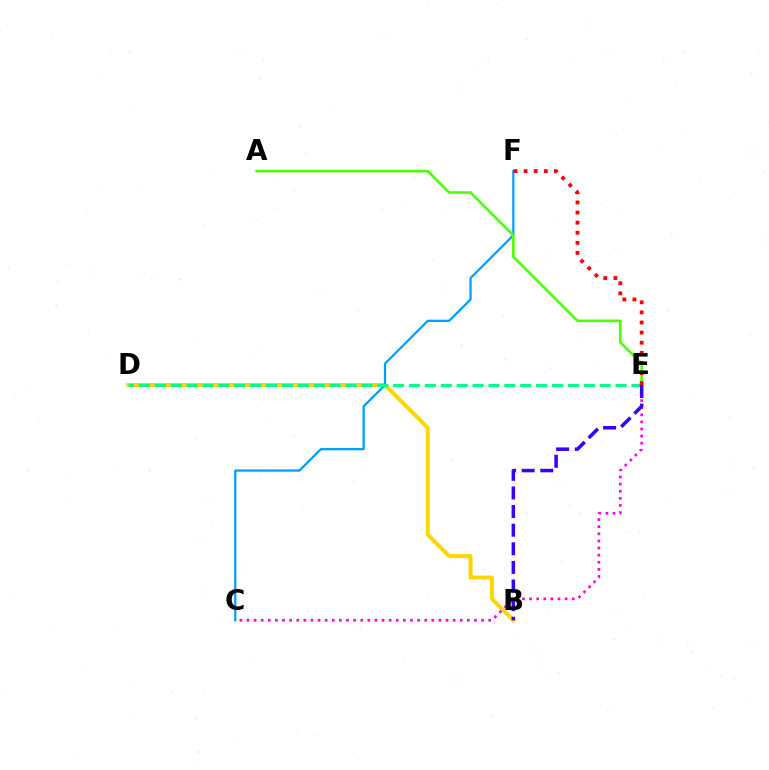{('B', 'D'): [{'color': '#ffd500', 'line_style': 'solid', 'thickness': 2.87}], ('C', 'F'): [{'color': '#009eff', 'line_style': 'solid', 'thickness': 1.62}], ('A', 'E'): [{'color': '#4fff00', 'line_style': 'solid', 'thickness': 1.89}], ('C', 'E'): [{'color': '#ff00ed', 'line_style': 'dotted', 'thickness': 1.93}], ('D', 'E'): [{'color': '#00ff86', 'line_style': 'dashed', 'thickness': 2.16}], ('E', 'F'): [{'color': '#ff0000', 'line_style': 'dotted', 'thickness': 2.74}], ('B', 'E'): [{'color': '#3700ff', 'line_style': 'dashed', 'thickness': 2.53}]}